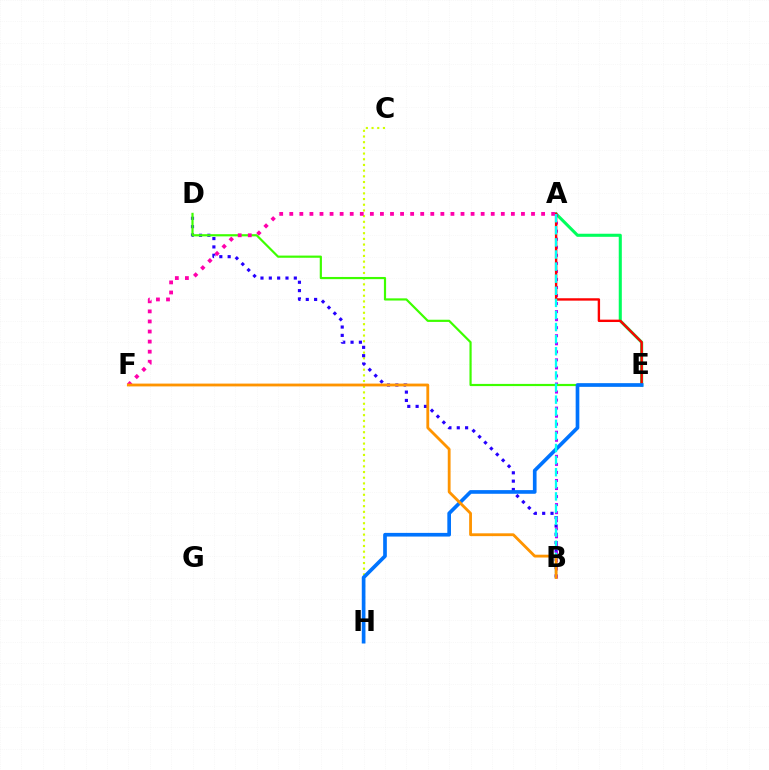{('C', 'H'): [{'color': '#d1ff00', 'line_style': 'dotted', 'thickness': 1.55}], ('A', 'E'): [{'color': '#00ff5c', 'line_style': 'solid', 'thickness': 2.21}, {'color': '#ff0000', 'line_style': 'solid', 'thickness': 1.72}], ('B', 'D'): [{'color': '#2500ff', 'line_style': 'dotted', 'thickness': 2.26}], ('A', 'B'): [{'color': '#b900ff', 'line_style': 'dotted', 'thickness': 2.18}, {'color': '#00fff6', 'line_style': 'dashed', 'thickness': 1.64}], ('D', 'E'): [{'color': '#3dff00', 'line_style': 'solid', 'thickness': 1.57}], ('A', 'F'): [{'color': '#ff00ac', 'line_style': 'dotted', 'thickness': 2.74}], ('E', 'H'): [{'color': '#0074ff', 'line_style': 'solid', 'thickness': 2.64}], ('B', 'F'): [{'color': '#ff9400', 'line_style': 'solid', 'thickness': 2.03}]}